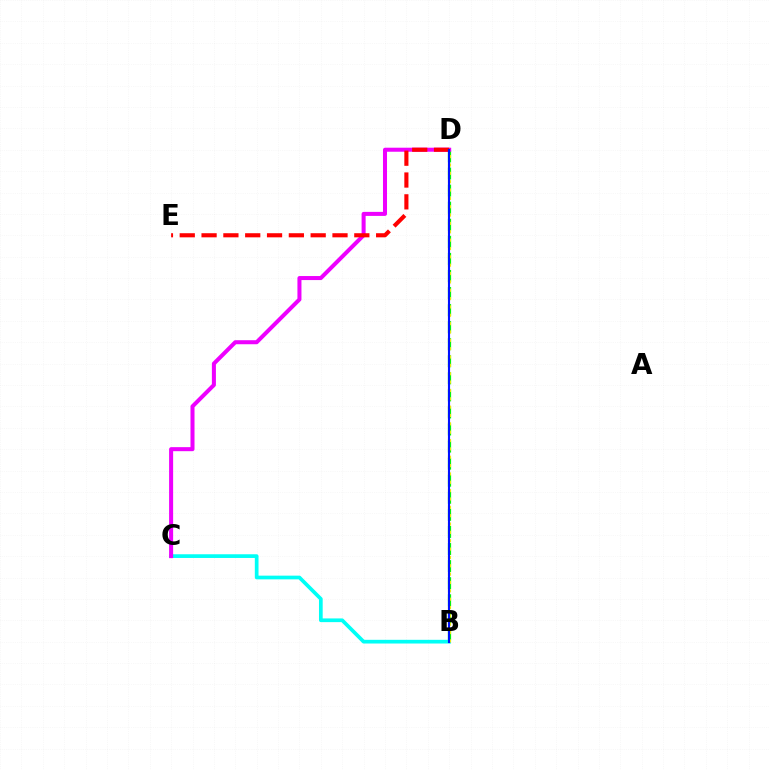{('B', 'D'): [{'color': '#08ff00', 'line_style': 'dashed', 'thickness': 2.32}, {'color': '#fcf500', 'line_style': 'dotted', 'thickness': 2.27}, {'color': '#0010ff', 'line_style': 'solid', 'thickness': 1.54}], ('B', 'C'): [{'color': '#00fff6', 'line_style': 'solid', 'thickness': 2.67}], ('C', 'D'): [{'color': '#ee00ff', 'line_style': 'solid', 'thickness': 2.9}], ('D', 'E'): [{'color': '#ff0000', 'line_style': 'dashed', 'thickness': 2.96}]}